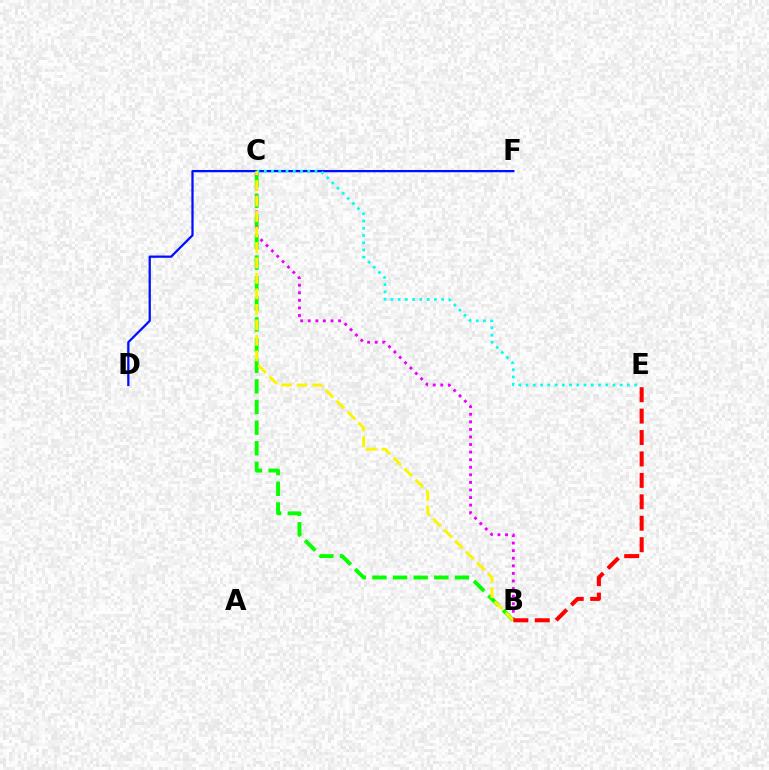{('B', 'C'): [{'color': '#08ff00', 'line_style': 'dashed', 'thickness': 2.8}, {'color': '#ee00ff', 'line_style': 'dotted', 'thickness': 2.06}, {'color': '#fcf500', 'line_style': 'dashed', 'thickness': 2.1}], ('D', 'F'): [{'color': '#0010ff', 'line_style': 'solid', 'thickness': 1.63}], ('C', 'E'): [{'color': '#00fff6', 'line_style': 'dotted', 'thickness': 1.97}], ('B', 'E'): [{'color': '#ff0000', 'line_style': 'dashed', 'thickness': 2.91}]}